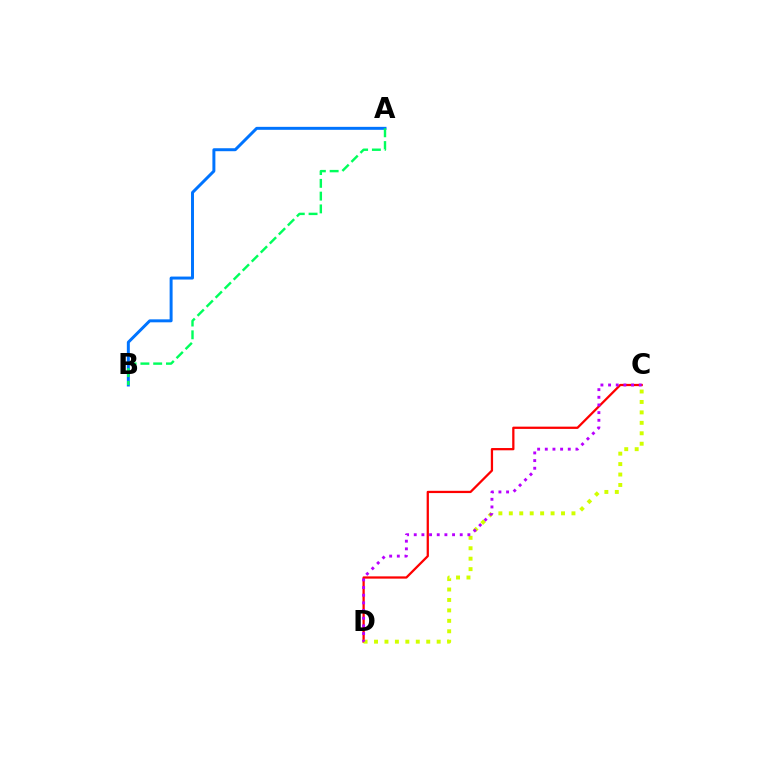{('C', 'D'): [{'color': '#ff0000', 'line_style': 'solid', 'thickness': 1.63}, {'color': '#d1ff00', 'line_style': 'dotted', 'thickness': 2.84}, {'color': '#b900ff', 'line_style': 'dotted', 'thickness': 2.08}], ('A', 'B'): [{'color': '#0074ff', 'line_style': 'solid', 'thickness': 2.14}, {'color': '#00ff5c', 'line_style': 'dashed', 'thickness': 1.74}]}